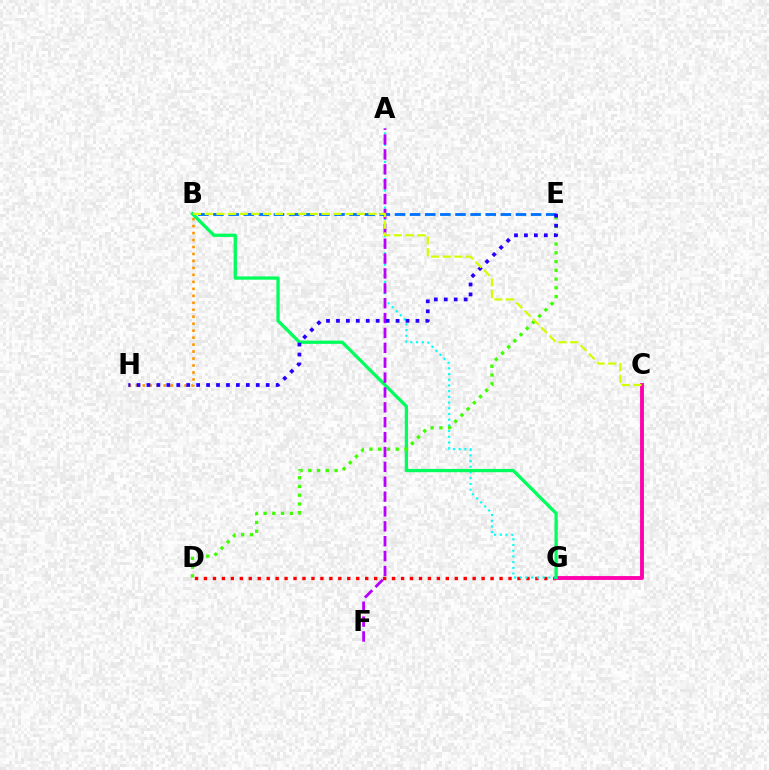{('D', 'G'): [{'color': '#ff0000', 'line_style': 'dotted', 'thickness': 2.43}], ('C', 'G'): [{'color': '#ff00ac', 'line_style': 'solid', 'thickness': 2.78}], ('A', 'G'): [{'color': '#00fff6', 'line_style': 'dotted', 'thickness': 1.55}], ('B', 'H'): [{'color': '#ff9400', 'line_style': 'dotted', 'thickness': 1.89}], ('B', 'G'): [{'color': '#00ff5c', 'line_style': 'solid', 'thickness': 2.36}], ('B', 'E'): [{'color': '#0074ff', 'line_style': 'dashed', 'thickness': 2.05}], ('A', 'F'): [{'color': '#b900ff', 'line_style': 'dashed', 'thickness': 2.02}], ('D', 'E'): [{'color': '#3dff00', 'line_style': 'dotted', 'thickness': 2.38}], ('E', 'H'): [{'color': '#2500ff', 'line_style': 'dotted', 'thickness': 2.7}], ('B', 'C'): [{'color': '#d1ff00', 'line_style': 'dashed', 'thickness': 1.59}]}